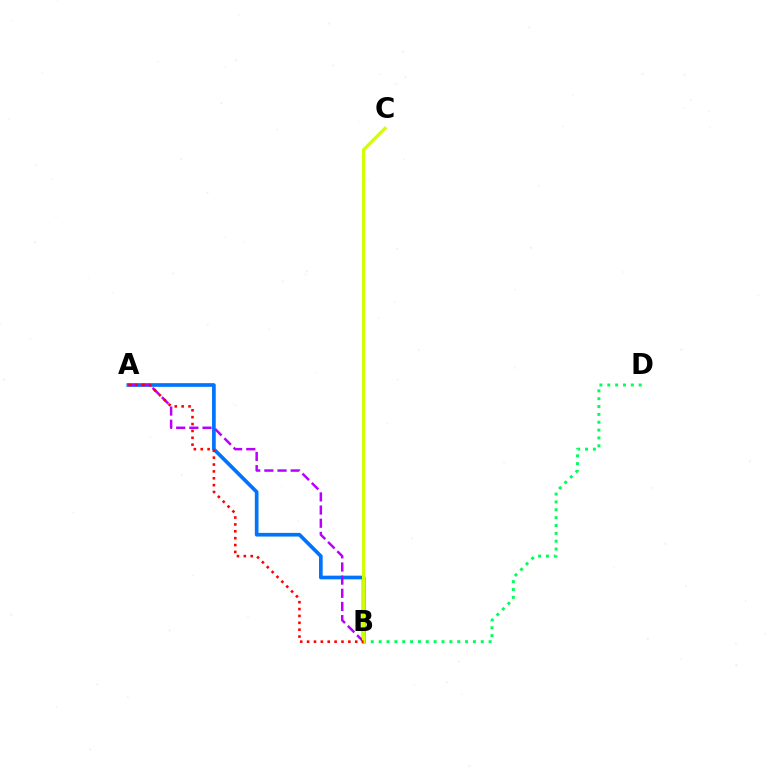{('A', 'B'): [{'color': '#0074ff', 'line_style': 'solid', 'thickness': 2.65}, {'color': '#b900ff', 'line_style': 'dashed', 'thickness': 1.79}, {'color': '#ff0000', 'line_style': 'dotted', 'thickness': 1.87}], ('B', 'D'): [{'color': '#00ff5c', 'line_style': 'dotted', 'thickness': 2.13}], ('B', 'C'): [{'color': '#d1ff00', 'line_style': 'solid', 'thickness': 2.28}]}